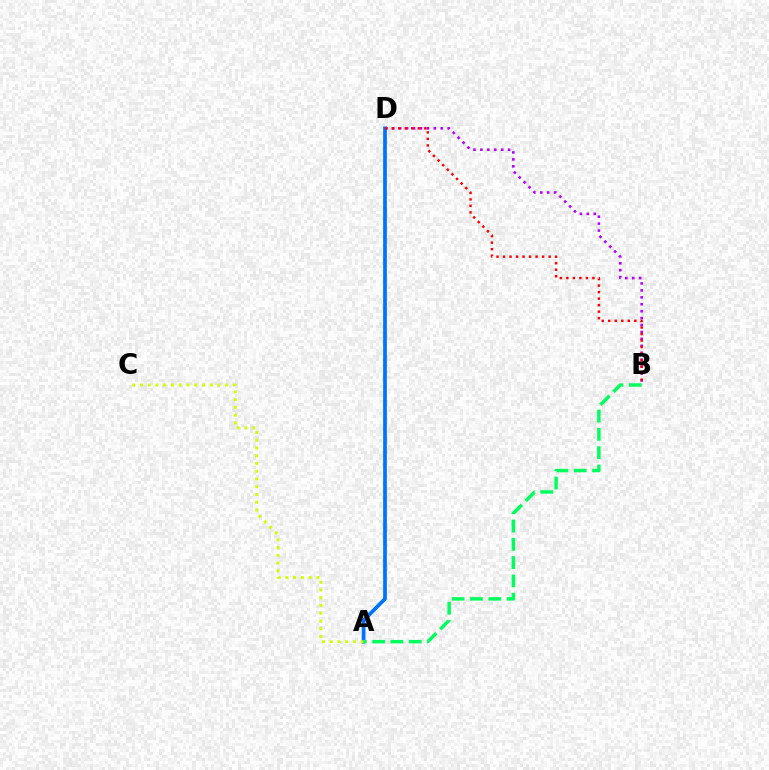{('B', 'D'): [{'color': '#b900ff', 'line_style': 'dotted', 'thickness': 1.88}, {'color': '#ff0000', 'line_style': 'dotted', 'thickness': 1.77}], ('A', 'D'): [{'color': '#0074ff', 'line_style': 'solid', 'thickness': 2.69}], ('A', 'B'): [{'color': '#00ff5c', 'line_style': 'dashed', 'thickness': 2.49}], ('A', 'C'): [{'color': '#d1ff00', 'line_style': 'dotted', 'thickness': 2.1}]}